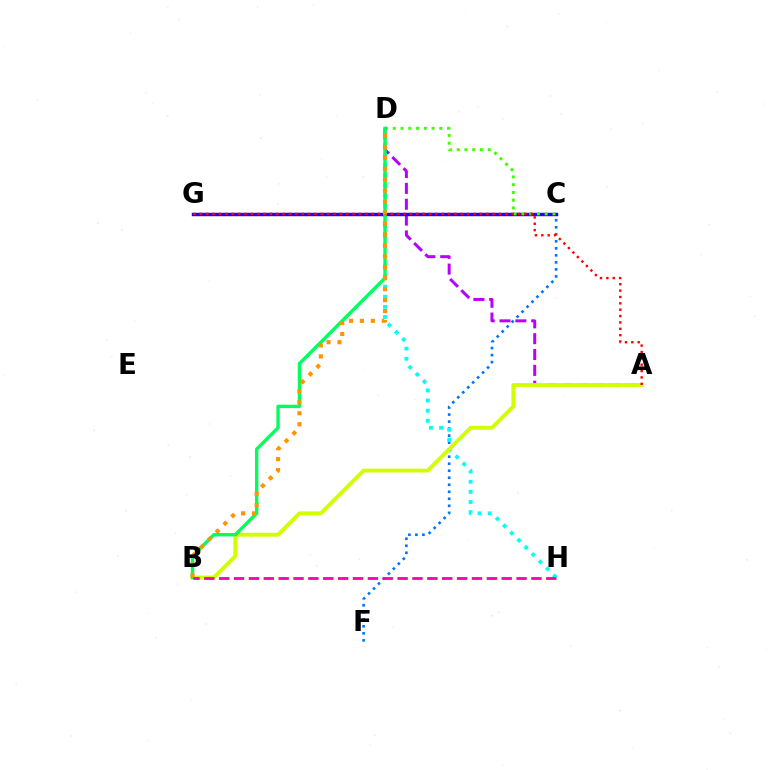{('C', 'F'): [{'color': '#0074ff', 'line_style': 'dotted', 'thickness': 1.91}], ('A', 'D'): [{'color': '#b900ff', 'line_style': 'dashed', 'thickness': 2.15}], ('D', 'H'): [{'color': '#00fff6', 'line_style': 'dotted', 'thickness': 2.75}], ('C', 'G'): [{'color': '#2500ff', 'line_style': 'solid', 'thickness': 2.47}], ('C', 'D'): [{'color': '#3dff00', 'line_style': 'dotted', 'thickness': 2.11}], ('A', 'B'): [{'color': '#d1ff00', 'line_style': 'solid', 'thickness': 2.78}], ('B', 'D'): [{'color': '#00ff5c', 'line_style': 'solid', 'thickness': 2.42}, {'color': '#ff9400', 'line_style': 'dotted', 'thickness': 2.98}], ('A', 'G'): [{'color': '#ff0000', 'line_style': 'dotted', 'thickness': 1.73}], ('B', 'H'): [{'color': '#ff00ac', 'line_style': 'dashed', 'thickness': 2.02}]}